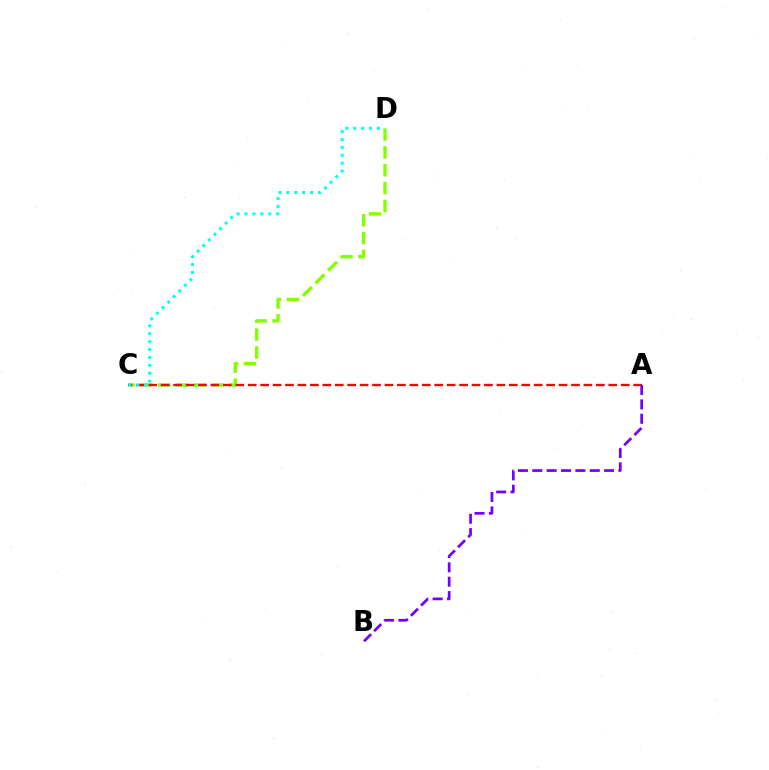{('C', 'D'): [{'color': '#84ff00', 'line_style': 'dashed', 'thickness': 2.42}, {'color': '#00fff6', 'line_style': 'dotted', 'thickness': 2.15}], ('A', 'C'): [{'color': '#ff0000', 'line_style': 'dashed', 'thickness': 1.69}], ('A', 'B'): [{'color': '#7200ff', 'line_style': 'dashed', 'thickness': 1.95}]}